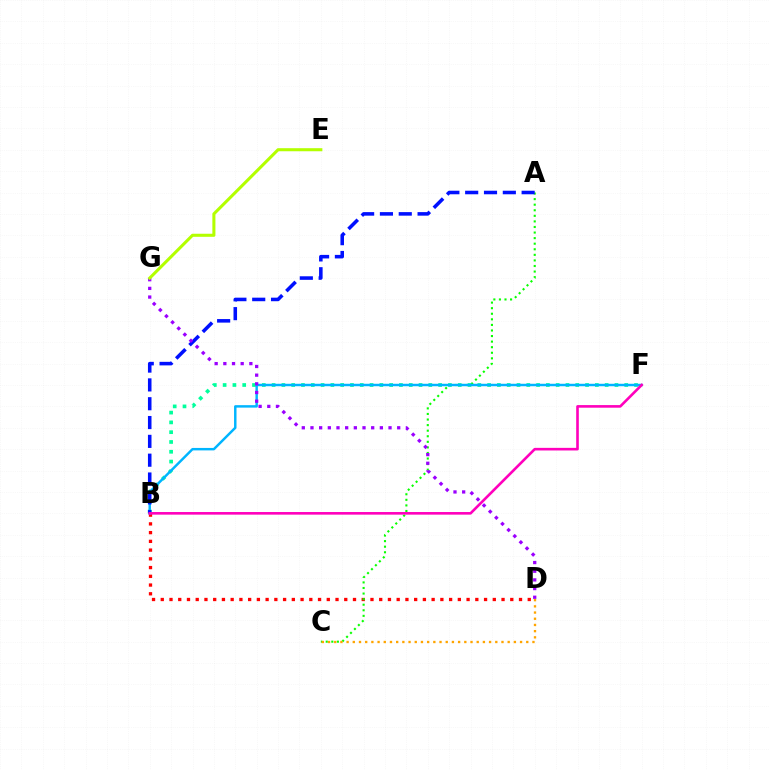{('B', 'D'): [{'color': '#ff0000', 'line_style': 'dotted', 'thickness': 2.37}], ('A', 'C'): [{'color': '#08ff00', 'line_style': 'dotted', 'thickness': 1.51}], ('B', 'F'): [{'color': '#00ff9d', 'line_style': 'dotted', 'thickness': 2.66}, {'color': '#00b5ff', 'line_style': 'solid', 'thickness': 1.77}, {'color': '#ff00bd', 'line_style': 'solid', 'thickness': 1.88}], ('C', 'D'): [{'color': '#ffa500', 'line_style': 'dotted', 'thickness': 1.68}], ('A', 'B'): [{'color': '#0010ff', 'line_style': 'dashed', 'thickness': 2.56}], ('D', 'G'): [{'color': '#9b00ff', 'line_style': 'dotted', 'thickness': 2.36}], ('E', 'G'): [{'color': '#b3ff00', 'line_style': 'solid', 'thickness': 2.2}]}